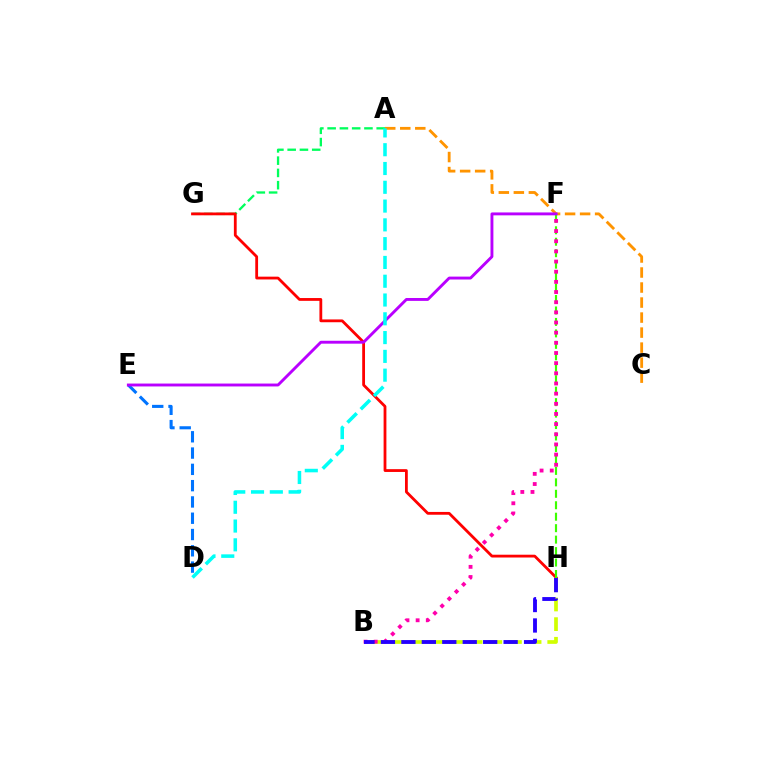{('A', 'G'): [{'color': '#00ff5c', 'line_style': 'dashed', 'thickness': 1.67}], ('G', 'H'): [{'color': '#ff0000', 'line_style': 'solid', 'thickness': 2.02}], ('B', 'H'): [{'color': '#d1ff00', 'line_style': 'dashed', 'thickness': 2.67}, {'color': '#2500ff', 'line_style': 'dashed', 'thickness': 2.78}], ('A', 'C'): [{'color': '#ff9400', 'line_style': 'dashed', 'thickness': 2.04}], ('F', 'H'): [{'color': '#3dff00', 'line_style': 'dashed', 'thickness': 1.56}], ('B', 'F'): [{'color': '#ff00ac', 'line_style': 'dotted', 'thickness': 2.76}], ('D', 'E'): [{'color': '#0074ff', 'line_style': 'dashed', 'thickness': 2.21}], ('E', 'F'): [{'color': '#b900ff', 'line_style': 'solid', 'thickness': 2.08}], ('A', 'D'): [{'color': '#00fff6', 'line_style': 'dashed', 'thickness': 2.55}]}